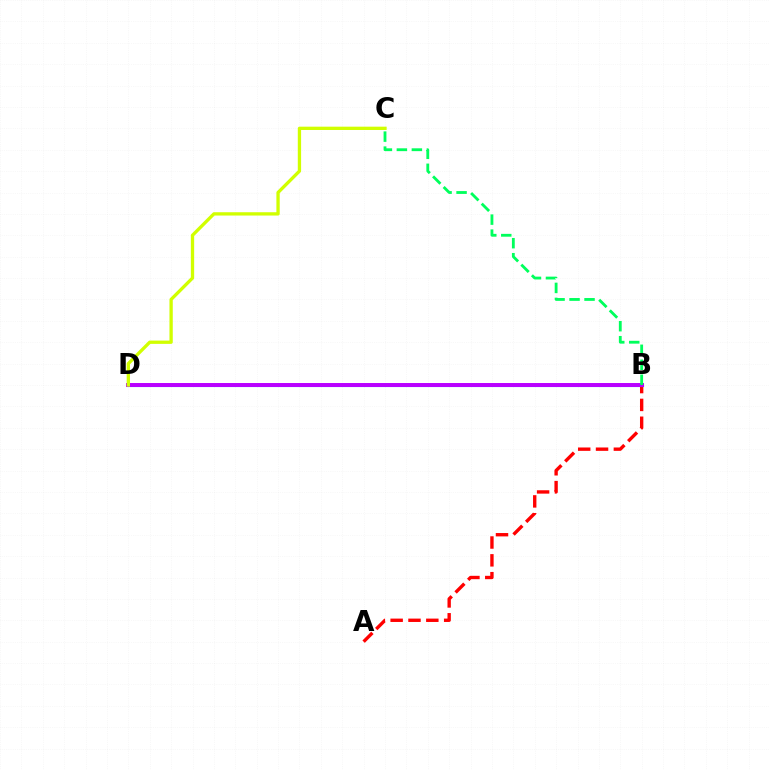{('A', 'B'): [{'color': '#ff0000', 'line_style': 'dashed', 'thickness': 2.42}], ('B', 'D'): [{'color': '#0074ff', 'line_style': 'solid', 'thickness': 2.23}, {'color': '#b900ff', 'line_style': 'solid', 'thickness': 2.85}], ('B', 'C'): [{'color': '#00ff5c', 'line_style': 'dashed', 'thickness': 2.04}], ('C', 'D'): [{'color': '#d1ff00', 'line_style': 'solid', 'thickness': 2.38}]}